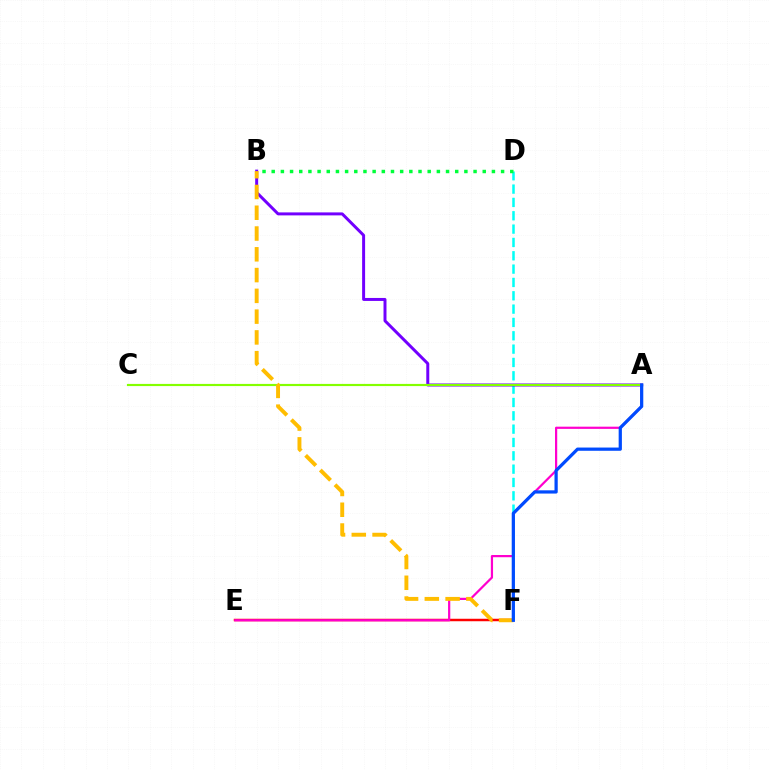{('E', 'F'): [{'color': '#ff0000', 'line_style': 'solid', 'thickness': 1.79}], ('A', 'E'): [{'color': '#ff00cf', 'line_style': 'solid', 'thickness': 1.59}], ('D', 'F'): [{'color': '#00fff6', 'line_style': 'dashed', 'thickness': 1.81}], ('A', 'B'): [{'color': '#7200ff', 'line_style': 'solid', 'thickness': 2.14}], ('A', 'C'): [{'color': '#84ff00', 'line_style': 'solid', 'thickness': 1.57}], ('B', 'F'): [{'color': '#ffbd00', 'line_style': 'dashed', 'thickness': 2.82}], ('B', 'D'): [{'color': '#00ff39', 'line_style': 'dotted', 'thickness': 2.49}], ('A', 'F'): [{'color': '#004bff', 'line_style': 'solid', 'thickness': 2.33}]}